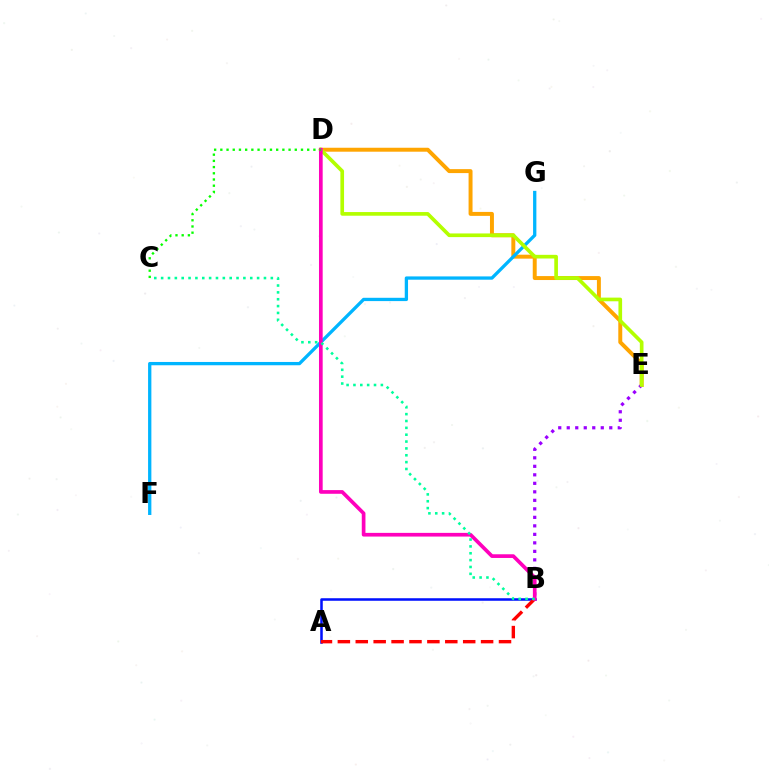{('A', 'B'): [{'color': '#0010ff', 'line_style': 'solid', 'thickness': 1.82}, {'color': '#ff0000', 'line_style': 'dashed', 'thickness': 2.43}], ('D', 'E'): [{'color': '#ffa500', 'line_style': 'solid', 'thickness': 2.85}, {'color': '#b3ff00', 'line_style': 'solid', 'thickness': 2.64}], ('B', 'E'): [{'color': '#9b00ff', 'line_style': 'dotted', 'thickness': 2.31}], ('F', 'G'): [{'color': '#00b5ff', 'line_style': 'solid', 'thickness': 2.37}], ('B', 'D'): [{'color': '#ff00bd', 'line_style': 'solid', 'thickness': 2.65}], ('B', 'C'): [{'color': '#00ff9d', 'line_style': 'dotted', 'thickness': 1.86}], ('C', 'D'): [{'color': '#08ff00', 'line_style': 'dotted', 'thickness': 1.69}]}